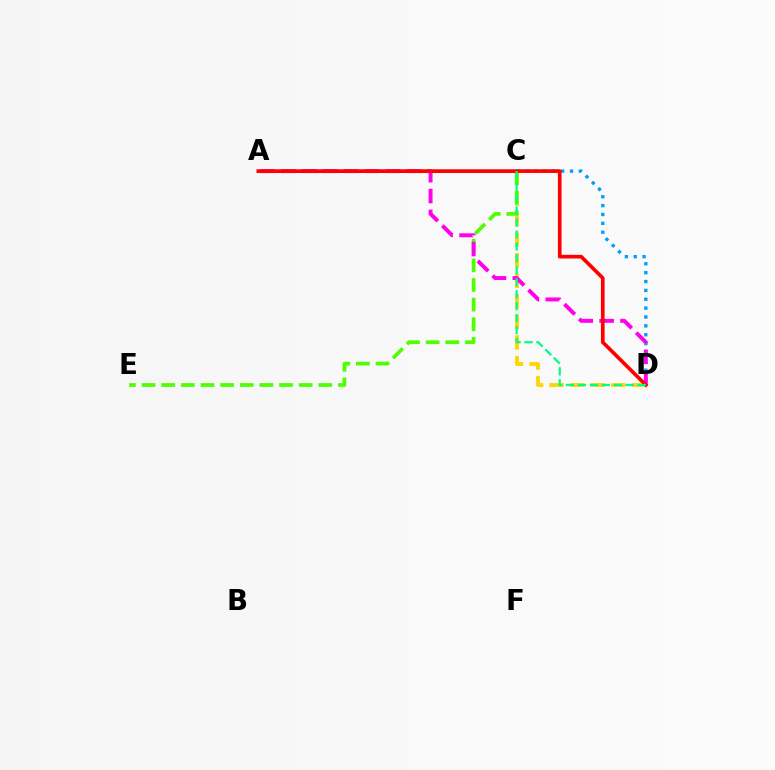{('A', 'C'): [{'color': '#3700ff', 'line_style': 'solid', 'thickness': 1.95}], ('C', 'D'): [{'color': '#009eff', 'line_style': 'dotted', 'thickness': 2.41}, {'color': '#ffd500', 'line_style': 'dashed', 'thickness': 2.79}, {'color': '#00ff86', 'line_style': 'dashed', 'thickness': 1.62}], ('C', 'E'): [{'color': '#4fff00', 'line_style': 'dashed', 'thickness': 2.67}], ('A', 'D'): [{'color': '#ff00ed', 'line_style': 'dashed', 'thickness': 2.84}, {'color': '#ff0000', 'line_style': 'solid', 'thickness': 2.64}]}